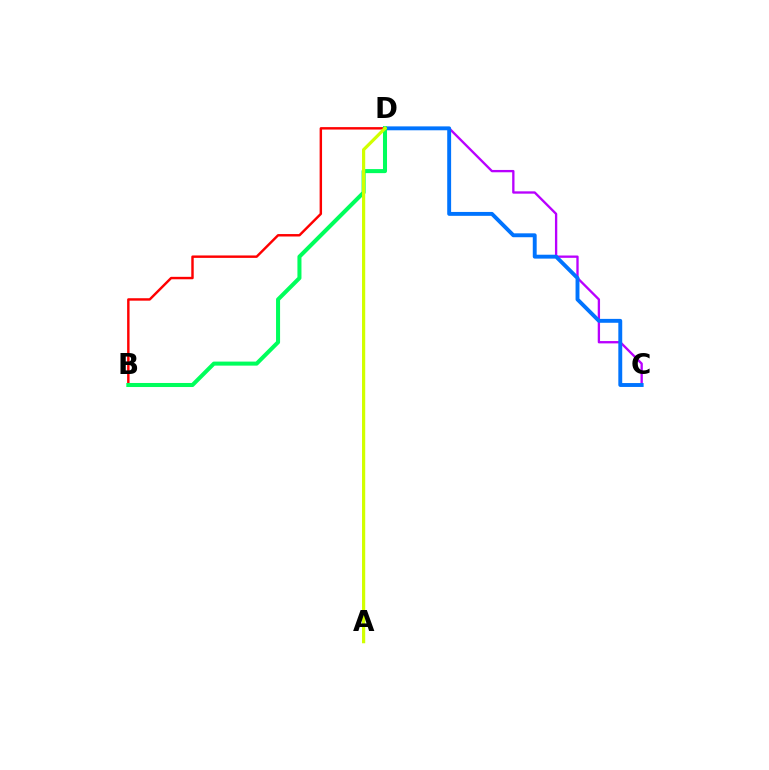{('C', 'D'): [{'color': '#b900ff', 'line_style': 'solid', 'thickness': 1.67}, {'color': '#0074ff', 'line_style': 'solid', 'thickness': 2.81}], ('B', 'D'): [{'color': '#ff0000', 'line_style': 'solid', 'thickness': 1.75}, {'color': '#00ff5c', 'line_style': 'solid', 'thickness': 2.91}], ('A', 'D'): [{'color': '#d1ff00', 'line_style': 'solid', 'thickness': 2.3}]}